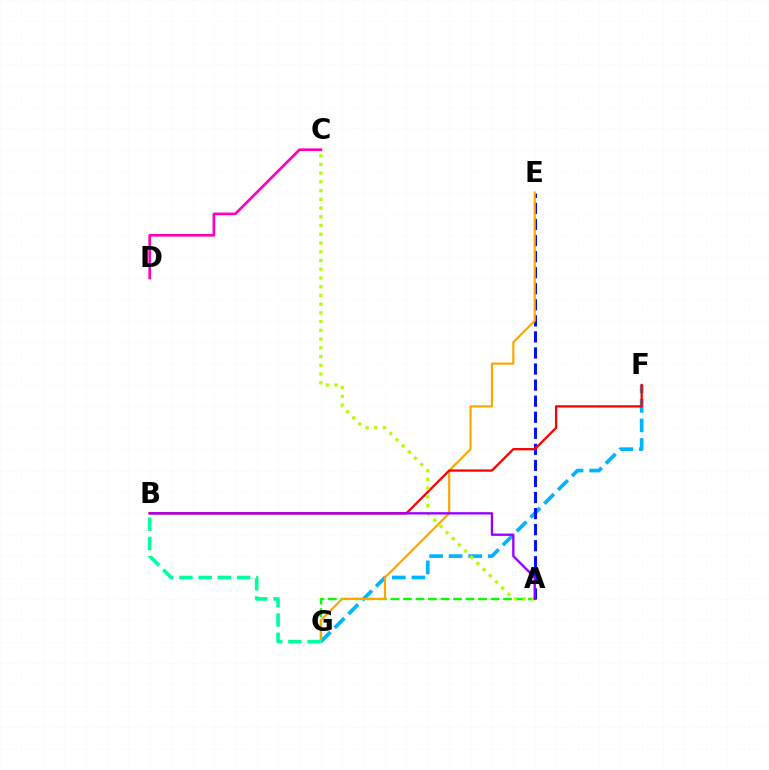{('F', 'G'): [{'color': '#00b5ff', 'line_style': 'dashed', 'thickness': 2.66}], ('A', 'G'): [{'color': '#08ff00', 'line_style': 'dashed', 'thickness': 1.7}], ('A', 'E'): [{'color': '#0010ff', 'line_style': 'dashed', 'thickness': 2.18}], ('E', 'G'): [{'color': '#ffa500', 'line_style': 'solid', 'thickness': 1.54}], ('B', 'F'): [{'color': '#ff0000', 'line_style': 'solid', 'thickness': 1.65}], ('B', 'G'): [{'color': '#00ff9d', 'line_style': 'dashed', 'thickness': 2.61}], ('A', 'C'): [{'color': '#b3ff00', 'line_style': 'dotted', 'thickness': 2.37}], ('A', 'B'): [{'color': '#9b00ff', 'line_style': 'solid', 'thickness': 1.69}], ('C', 'D'): [{'color': '#ff00bd', 'line_style': 'solid', 'thickness': 1.94}]}